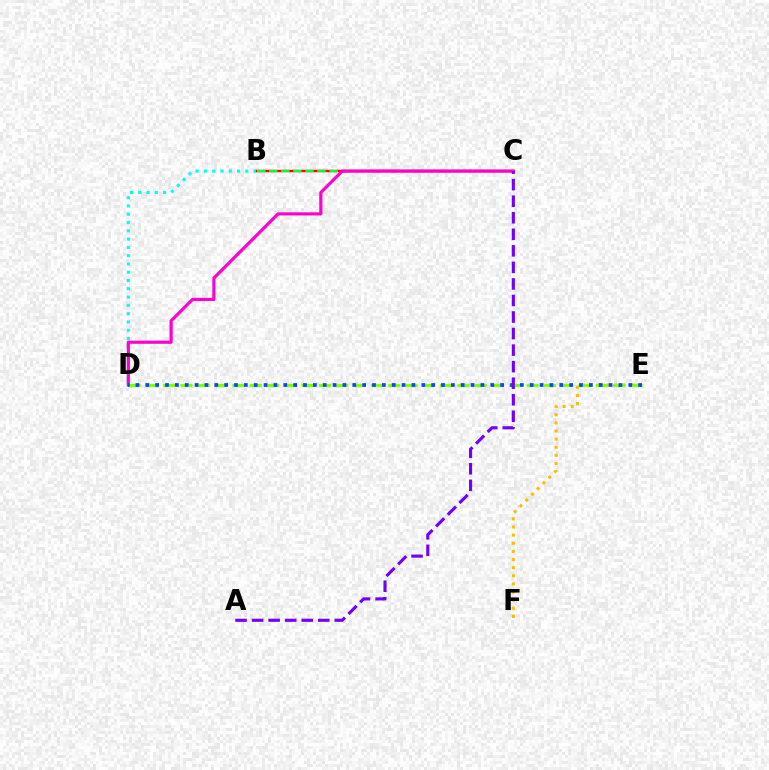{('B', 'D'): [{'color': '#00fff6', 'line_style': 'dotted', 'thickness': 2.25}], ('B', 'C'): [{'color': '#ff0000', 'line_style': 'solid', 'thickness': 1.73}, {'color': '#00ff39', 'line_style': 'dashed', 'thickness': 1.64}], ('E', 'F'): [{'color': '#ffbd00', 'line_style': 'dotted', 'thickness': 2.21}], ('D', 'E'): [{'color': '#84ff00', 'line_style': 'dashed', 'thickness': 2.35}, {'color': '#004bff', 'line_style': 'dotted', 'thickness': 2.68}], ('C', 'D'): [{'color': '#ff00cf', 'line_style': 'solid', 'thickness': 2.27}], ('A', 'C'): [{'color': '#7200ff', 'line_style': 'dashed', 'thickness': 2.25}]}